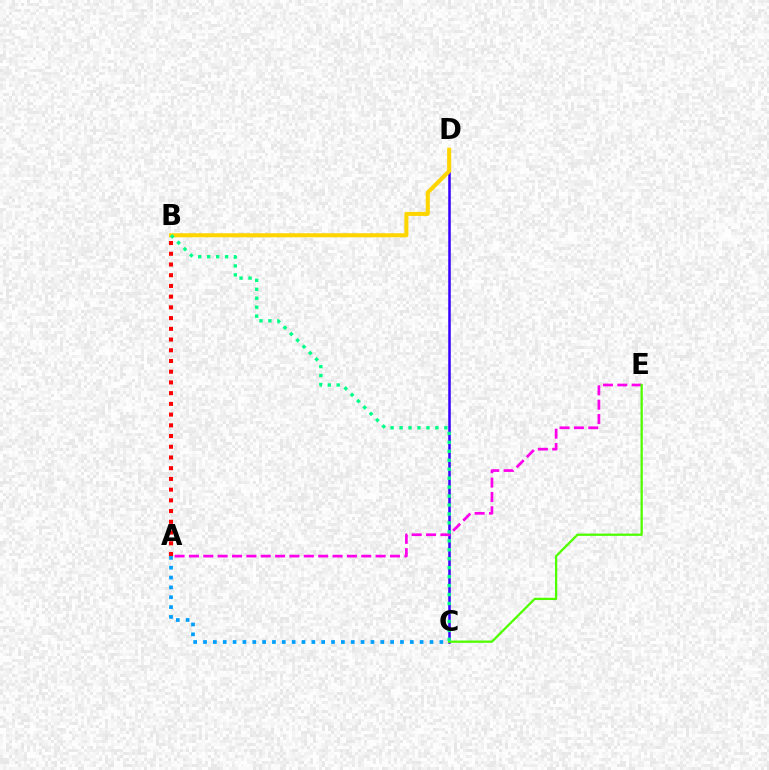{('C', 'D'): [{'color': '#3700ff', 'line_style': 'solid', 'thickness': 1.83}], ('B', 'D'): [{'color': '#ffd500', 'line_style': 'solid', 'thickness': 2.94}], ('A', 'B'): [{'color': '#ff0000', 'line_style': 'dotted', 'thickness': 2.91}], ('A', 'C'): [{'color': '#009eff', 'line_style': 'dotted', 'thickness': 2.68}], ('A', 'E'): [{'color': '#ff00ed', 'line_style': 'dashed', 'thickness': 1.95}], ('C', 'E'): [{'color': '#4fff00', 'line_style': 'solid', 'thickness': 1.65}], ('B', 'C'): [{'color': '#00ff86', 'line_style': 'dotted', 'thickness': 2.43}]}